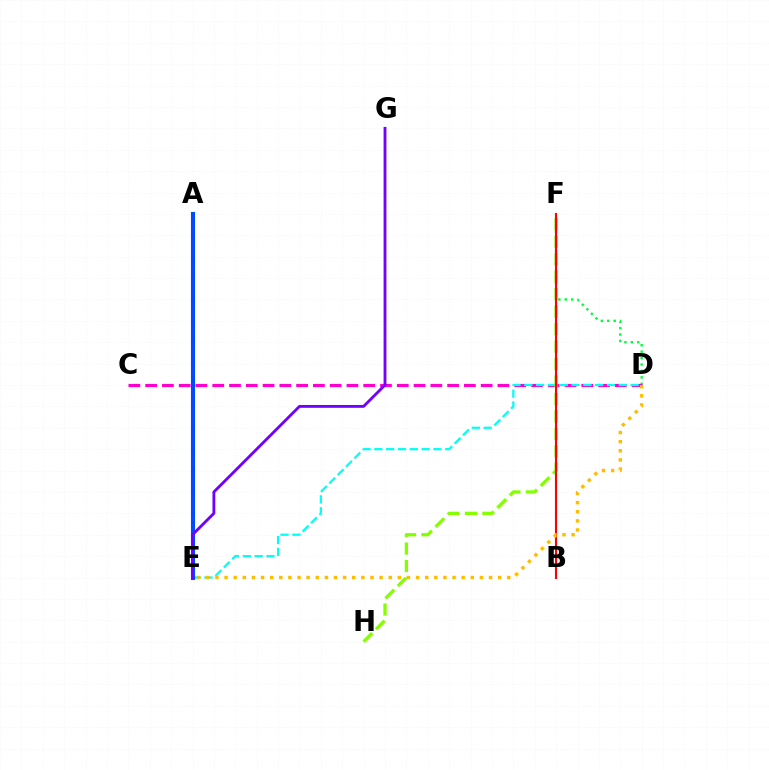{('D', 'F'): [{'color': '#00ff39', 'line_style': 'dotted', 'thickness': 1.75}], ('C', 'D'): [{'color': '#ff00cf', 'line_style': 'dashed', 'thickness': 2.28}], ('D', 'E'): [{'color': '#00fff6', 'line_style': 'dashed', 'thickness': 1.61}, {'color': '#ffbd00', 'line_style': 'dotted', 'thickness': 2.48}], ('F', 'H'): [{'color': '#84ff00', 'line_style': 'dashed', 'thickness': 2.37}], ('A', 'E'): [{'color': '#004bff', 'line_style': 'solid', 'thickness': 2.96}], ('B', 'F'): [{'color': '#ff0000', 'line_style': 'solid', 'thickness': 1.52}], ('E', 'G'): [{'color': '#7200ff', 'line_style': 'solid', 'thickness': 2.04}]}